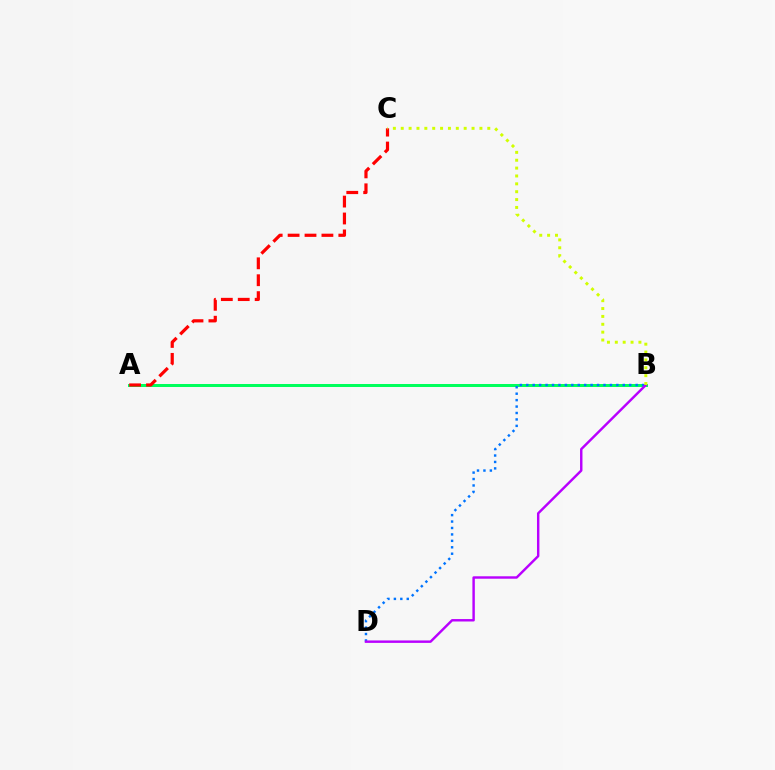{('A', 'B'): [{'color': '#00ff5c', 'line_style': 'solid', 'thickness': 2.15}], ('B', 'D'): [{'color': '#0074ff', 'line_style': 'dotted', 'thickness': 1.75}, {'color': '#b900ff', 'line_style': 'solid', 'thickness': 1.75}], ('A', 'C'): [{'color': '#ff0000', 'line_style': 'dashed', 'thickness': 2.3}], ('B', 'C'): [{'color': '#d1ff00', 'line_style': 'dotted', 'thickness': 2.14}]}